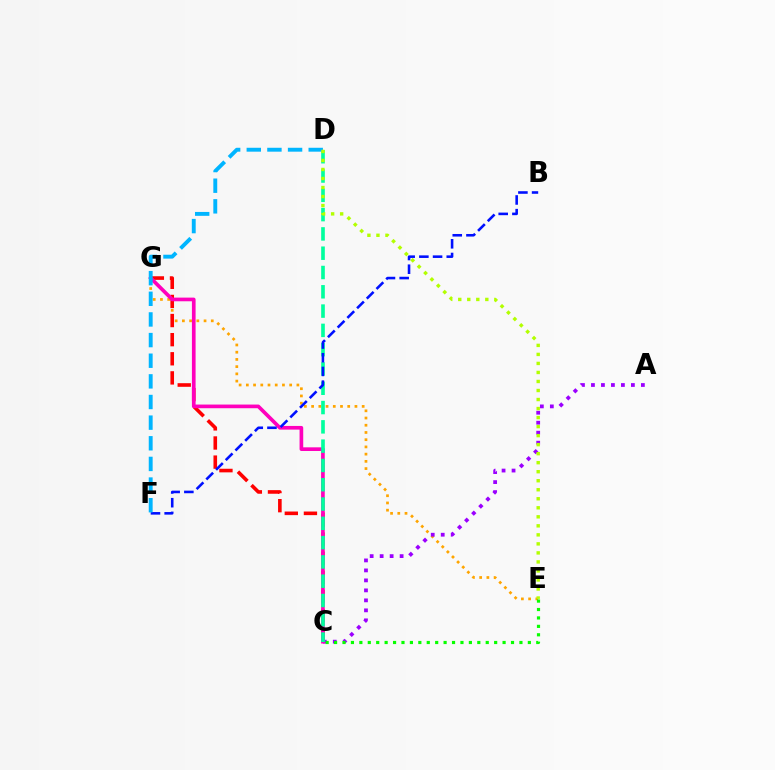{('E', 'G'): [{'color': '#ffa500', 'line_style': 'dotted', 'thickness': 1.96}], ('C', 'G'): [{'color': '#ff0000', 'line_style': 'dashed', 'thickness': 2.6}, {'color': '#ff00bd', 'line_style': 'solid', 'thickness': 2.64}], ('A', 'C'): [{'color': '#9b00ff', 'line_style': 'dotted', 'thickness': 2.71}], ('C', 'E'): [{'color': '#08ff00', 'line_style': 'dotted', 'thickness': 2.29}], ('C', 'D'): [{'color': '#00ff9d', 'line_style': 'dashed', 'thickness': 2.62}], ('B', 'F'): [{'color': '#0010ff', 'line_style': 'dashed', 'thickness': 1.86}], ('D', 'F'): [{'color': '#00b5ff', 'line_style': 'dashed', 'thickness': 2.8}], ('D', 'E'): [{'color': '#b3ff00', 'line_style': 'dotted', 'thickness': 2.45}]}